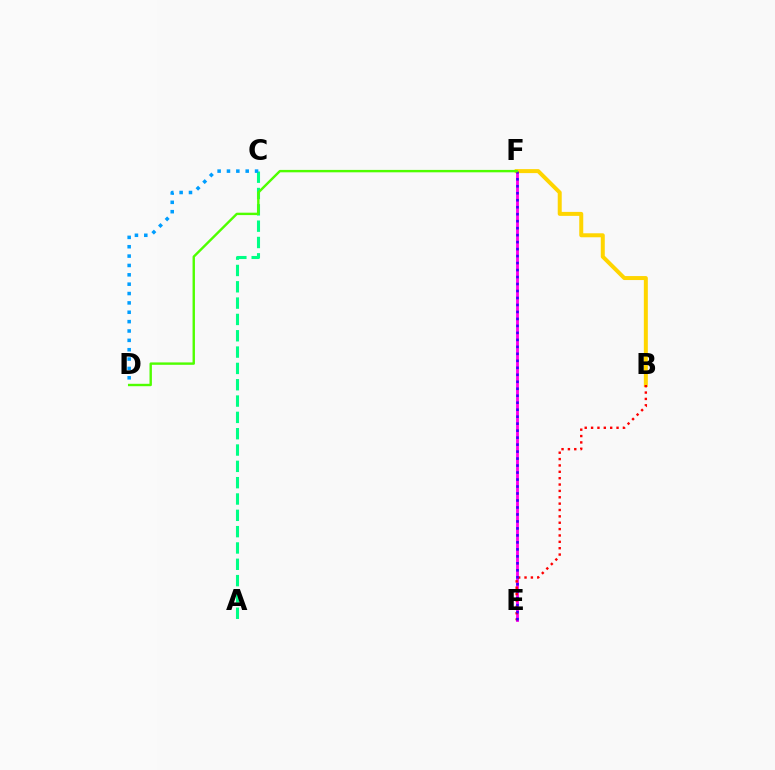{('E', 'F'): [{'color': '#ff00ed', 'line_style': 'solid', 'thickness': 2.05}, {'color': '#3700ff', 'line_style': 'dotted', 'thickness': 1.9}], ('B', 'F'): [{'color': '#ffd500', 'line_style': 'solid', 'thickness': 2.87}], ('A', 'C'): [{'color': '#00ff86', 'line_style': 'dashed', 'thickness': 2.22}], ('B', 'E'): [{'color': '#ff0000', 'line_style': 'dotted', 'thickness': 1.73}], ('D', 'F'): [{'color': '#4fff00', 'line_style': 'solid', 'thickness': 1.73}], ('C', 'D'): [{'color': '#009eff', 'line_style': 'dotted', 'thickness': 2.54}]}